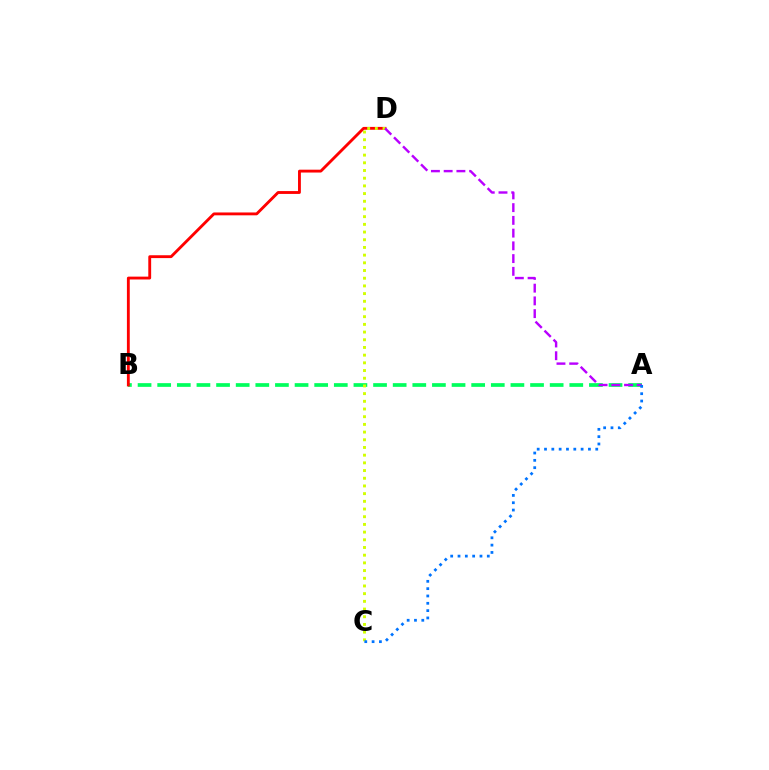{('A', 'B'): [{'color': '#00ff5c', 'line_style': 'dashed', 'thickness': 2.67}], ('B', 'D'): [{'color': '#ff0000', 'line_style': 'solid', 'thickness': 2.05}], ('C', 'D'): [{'color': '#d1ff00', 'line_style': 'dotted', 'thickness': 2.09}], ('A', 'D'): [{'color': '#b900ff', 'line_style': 'dashed', 'thickness': 1.73}], ('A', 'C'): [{'color': '#0074ff', 'line_style': 'dotted', 'thickness': 1.99}]}